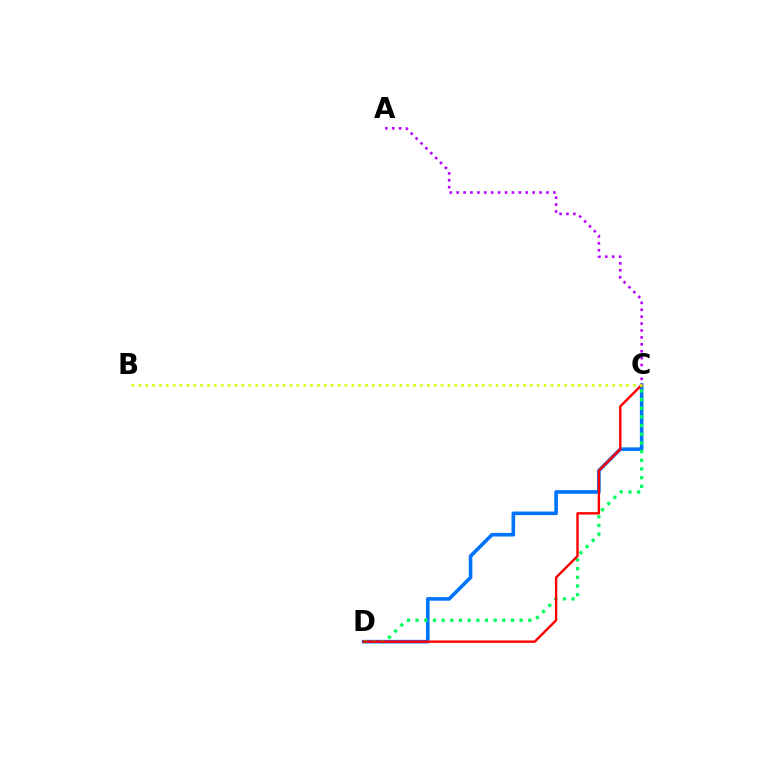{('C', 'D'): [{'color': '#0074ff', 'line_style': 'solid', 'thickness': 2.6}, {'color': '#00ff5c', 'line_style': 'dotted', 'thickness': 2.36}, {'color': '#ff0000', 'line_style': 'solid', 'thickness': 1.73}], ('A', 'C'): [{'color': '#b900ff', 'line_style': 'dotted', 'thickness': 1.88}], ('B', 'C'): [{'color': '#d1ff00', 'line_style': 'dotted', 'thickness': 1.87}]}